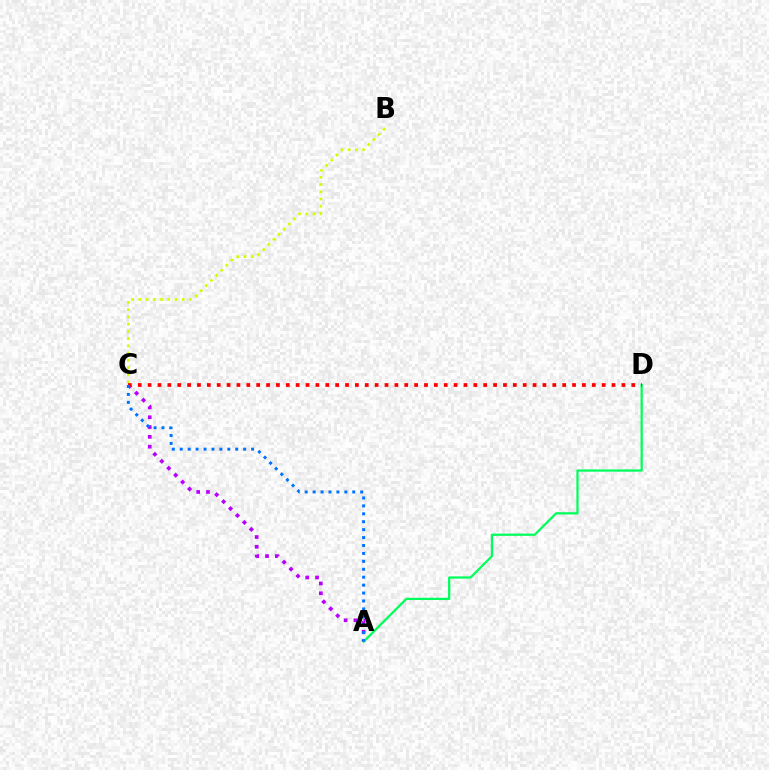{('A', 'C'): [{'color': '#b900ff', 'line_style': 'dotted', 'thickness': 2.67}, {'color': '#0074ff', 'line_style': 'dotted', 'thickness': 2.15}], ('B', 'C'): [{'color': '#d1ff00', 'line_style': 'dotted', 'thickness': 1.96}], ('A', 'D'): [{'color': '#00ff5c', 'line_style': 'solid', 'thickness': 1.62}], ('C', 'D'): [{'color': '#ff0000', 'line_style': 'dotted', 'thickness': 2.68}]}